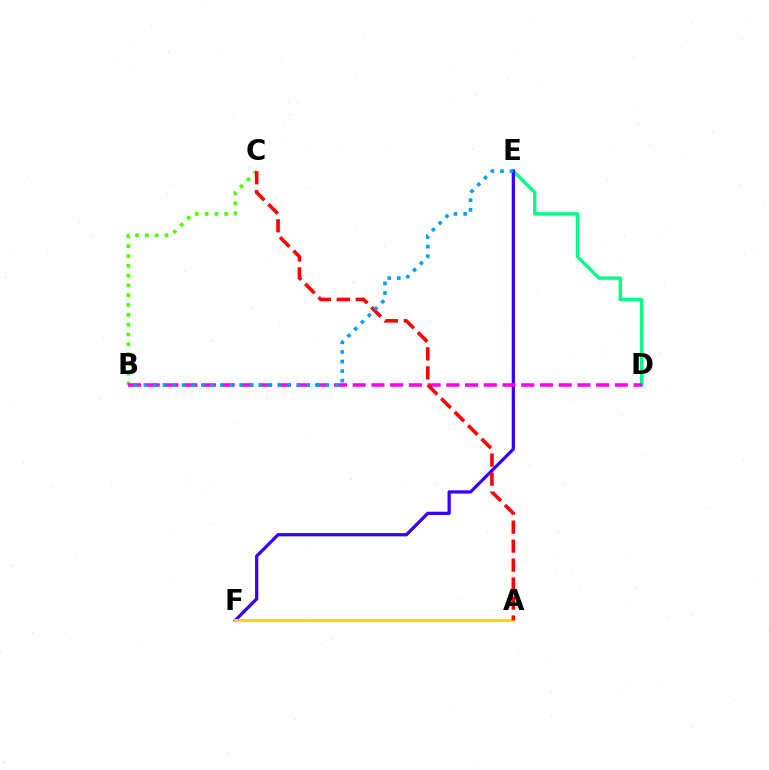{('D', 'E'): [{'color': '#00ff86', 'line_style': 'solid', 'thickness': 2.46}], ('E', 'F'): [{'color': '#3700ff', 'line_style': 'solid', 'thickness': 2.34}], ('B', 'C'): [{'color': '#4fff00', 'line_style': 'dotted', 'thickness': 2.66}], ('B', 'D'): [{'color': '#ff00ed', 'line_style': 'dashed', 'thickness': 2.54}], ('A', 'F'): [{'color': '#ffd500', 'line_style': 'solid', 'thickness': 2.12}], ('A', 'C'): [{'color': '#ff0000', 'line_style': 'dashed', 'thickness': 2.58}], ('B', 'E'): [{'color': '#009eff', 'line_style': 'dotted', 'thickness': 2.6}]}